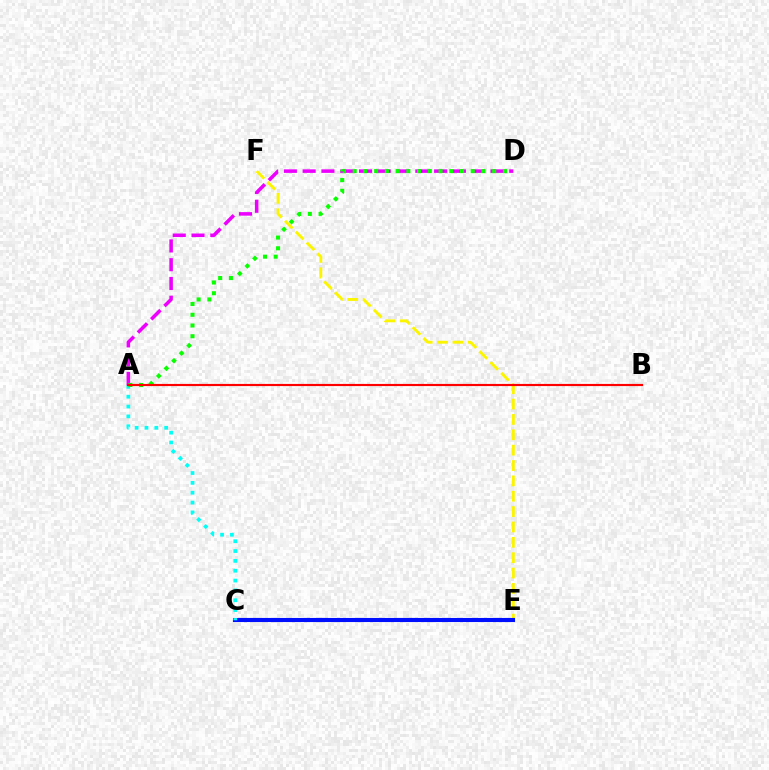{('E', 'F'): [{'color': '#fcf500', 'line_style': 'dashed', 'thickness': 2.09}], ('C', 'E'): [{'color': '#0010ff', 'line_style': 'solid', 'thickness': 2.95}], ('A', 'D'): [{'color': '#ee00ff', 'line_style': 'dashed', 'thickness': 2.55}, {'color': '#08ff00', 'line_style': 'dotted', 'thickness': 2.92}], ('A', 'C'): [{'color': '#00fff6', 'line_style': 'dotted', 'thickness': 2.67}], ('A', 'B'): [{'color': '#ff0000', 'line_style': 'solid', 'thickness': 1.55}]}